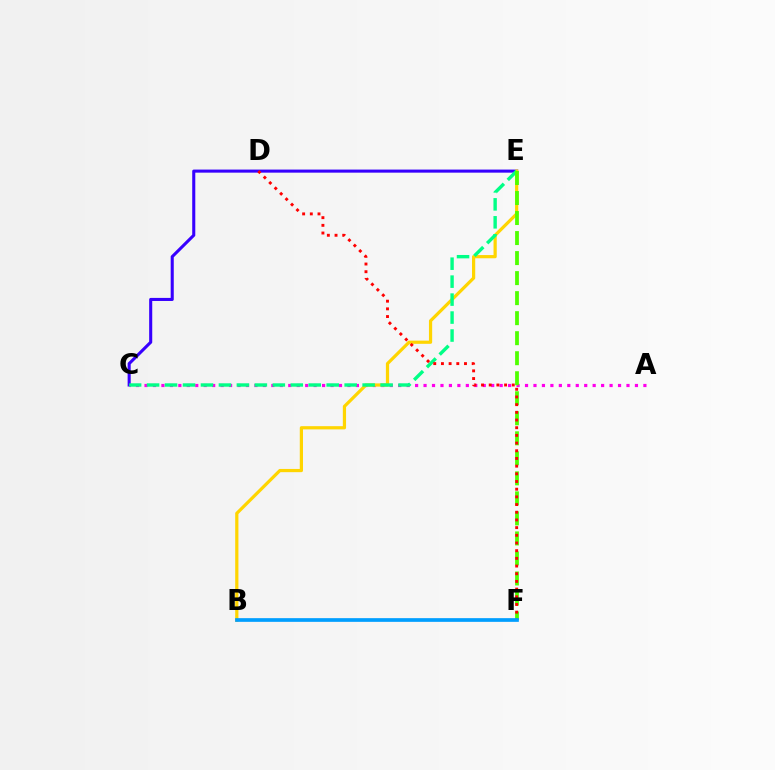{('C', 'E'): [{'color': '#3700ff', 'line_style': 'solid', 'thickness': 2.21}, {'color': '#00ff86', 'line_style': 'dashed', 'thickness': 2.44}], ('A', 'C'): [{'color': '#ff00ed', 'line_style': 'dotted', 'thickness': 2.3}], ('B', 'E'): [{'color': '#ffd500', 'line_style': 'solid', 'thickness': 2.31}], ('E', 'F'): [{'color': '#4fff00', 'line_style': 'dashed', 'thickness': 2.72}], ('D', 'F'): [{'color': '#ff0000', 'line_style': 'dotted', 'thickness': 2.09}], ('B', 'F'): [{'color': '#009eff', 'line_style': 'solid', 'thickness': 2.66}]}